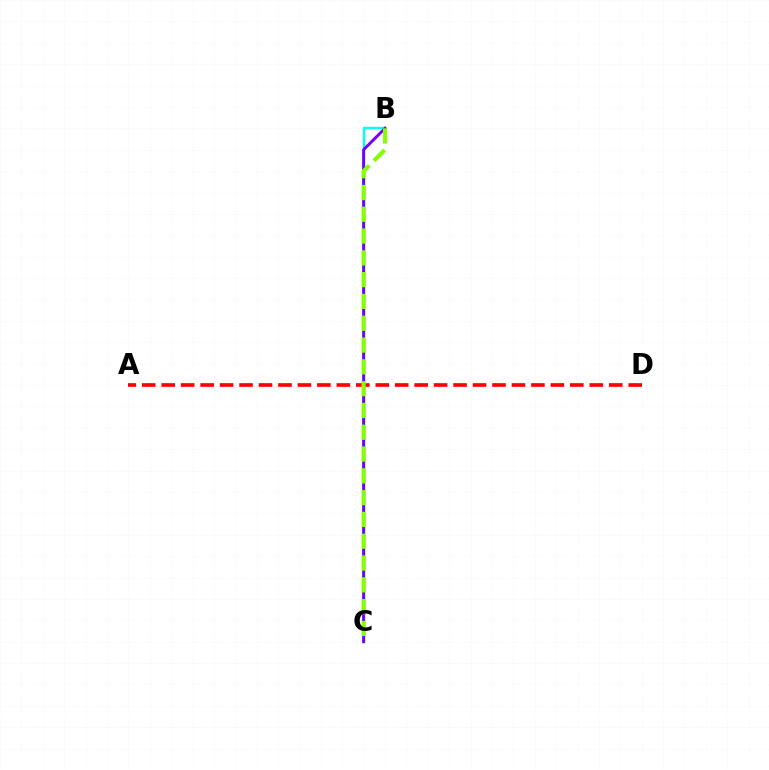{('B', 'C'): [{'color': '#00fff6', 'line_style': 'solid', 'thickness': 1.73}, {'color': '#7200ff', 'line_style': 'solid', 'thickness': 2.12}, {'color': '#84ff00', 'line_style': 'dashed', 'thickness': 2.96}], ('A', 'D'): [{'color': '#ff0000', 'line_style': 'dashed', 'thickness': 2.64}]}